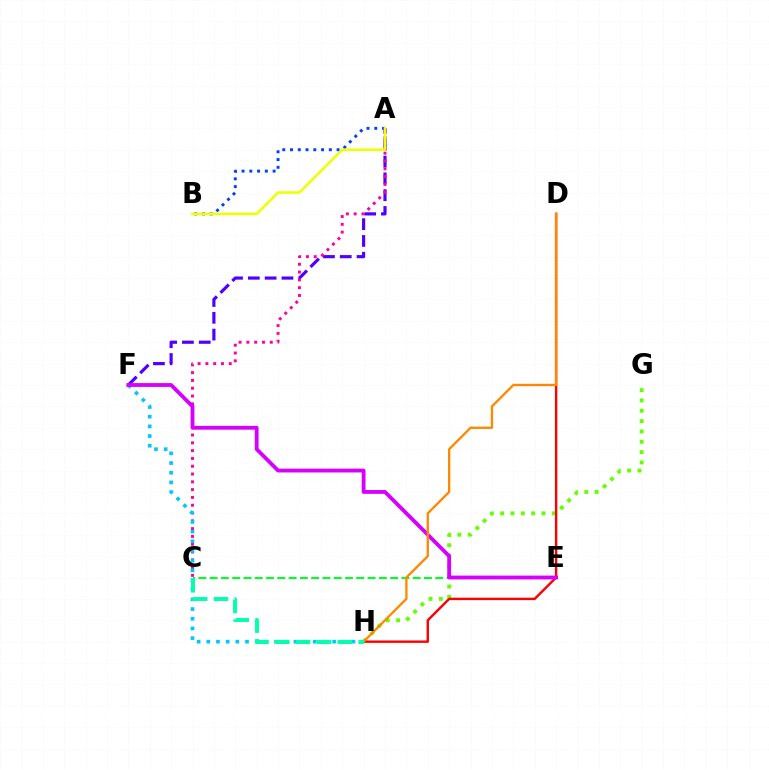{('G', 'H'): [{'color': '#66ff00', 'line_style': 'dotted', 'thickness': 2.81}], ('A', 'F'): [{'color': '#4f00ff', 'line_style': 'dashed', 'thickness': 2.28}], ('A', 'C'): [{'color': '#ff00a0', 'line_style': 'dotted', 'thickness': 2.12}], ('F', 'H'): [{'color': '#00c7ff', 'line_style': 'dotted', 'thickness': 2.63}], ('D', 'H'): [{'color': '#ff0000', 'line_style': 'solid', 'thickness': 1.73}, {'color': '#ff8800', 'line_style': 'solid', 'thickness': 1.67}], ('C', 'E'): [{'color': '#00ff27', 'line_style': 'dashed', 'thickness': 1.53}], ('E', 'F'): [{'color': '#d600ff', 'line_style': 'solid', 'thickness': 2.75}], ('A', 'B'): [{'color': '#003fff', 'line_style': 'dotted', 'thickness': 2.11}, {'color': '#eeff00', 'line_style': 'solid', 'thickness': 1.85}], ('C', 'H'): [{'color': '#00ffaf', 'line_style': 'dashed', 'thickness': 2.83}]}